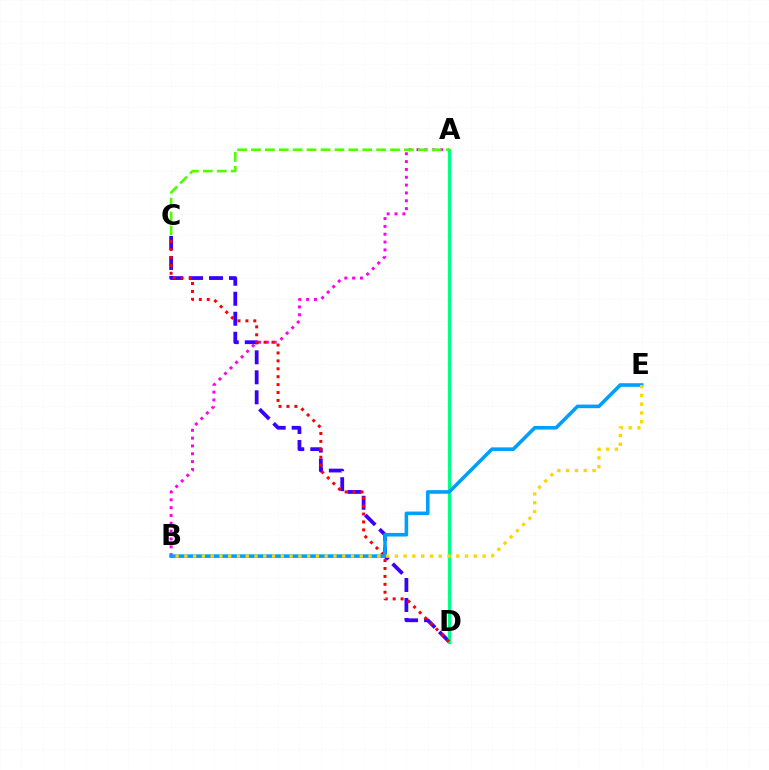{('C', 'D'): [{'color': '#3700ff', 'line_style': 'dashed', 'thickness': 2.72}, {'color': '#ff0000', 'line_style': 'dotted', 'thickness': 2.15}], ('A', 'B'): [{'color': '#ff00ed', 'line_style': 'dotted', 'thickness': 2.13}], ('A', 'D'): [{'color': '#00ff86', 'line_style': 'solid', 'thickness': 2.33}], ('B', 'E'): [{'color': '#009eff', 'line_style': 'solid', 'thickness': 2.59}, {'color': '#ffd500', 'line_style': 'dotted', 'thickness': 2.38}], ('A', 'C'): [{'color': '#4fff00', 'line_style': 'dashed', 'thickness': 1.89}]}